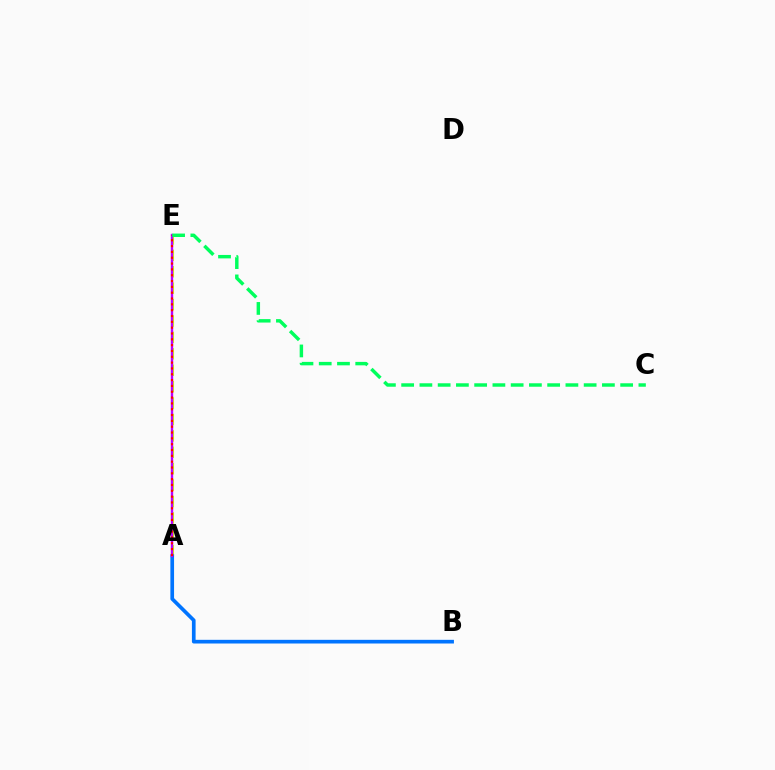{('A', 'E'): [{'color': '#d1ff00', 'line_style': 'dashed', 'thickness': 2.23}, {'color': '#b900ff', 'line_style': 'solid', 'thickness': 1.72}, {'color': '#ff0000', 'line_style': 'dotted', 'thickness': 1.58}], ('A', 'B'): [{'color': '#0074ff', 'line_style': 'solid', 'thickness': 2.65}], ('C', 'E'): [{'color': '#00ff5c', 'line_style': 'dashed', 'thickness': 2.48}]}